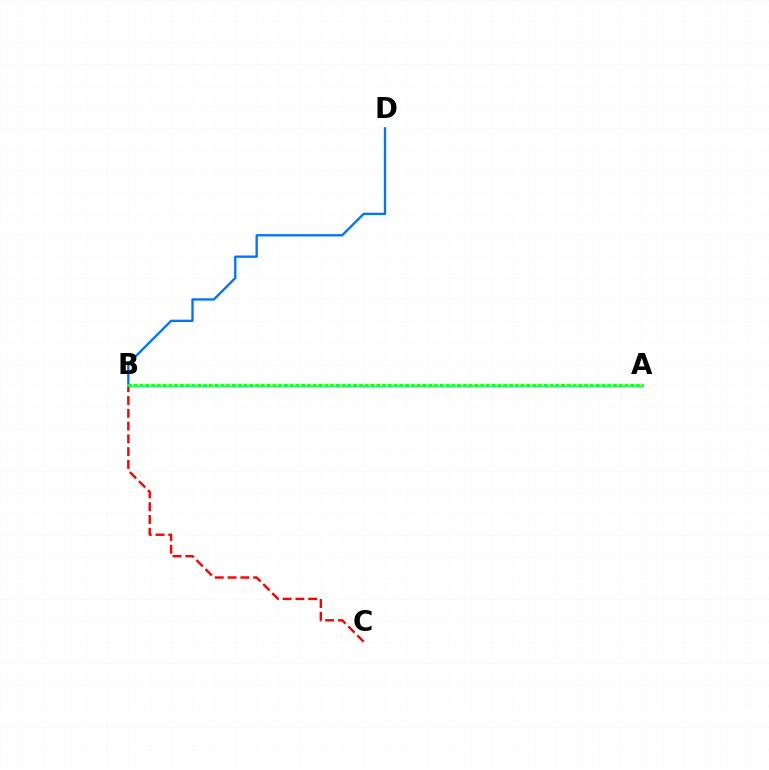{('B', 'D'): [{'color': '#0074ff', 'line_style': 'solid', 'thickness': 1.68}], ('A', 'B'): [{'color': '#b900ff', 'line_style': 'dotted', 'thickness': 2.35}, {'color': '#00ff5c', 'line_style': 'solid', 'thickness': 2.08}, {'color': '#d1ff00', 'line_style': 'dotted', 'thickness': 1.57}], ('B', 'C'): [{'color': '#ff0000', 'line_style': 'dashed', 'thickness': 1.74}]}